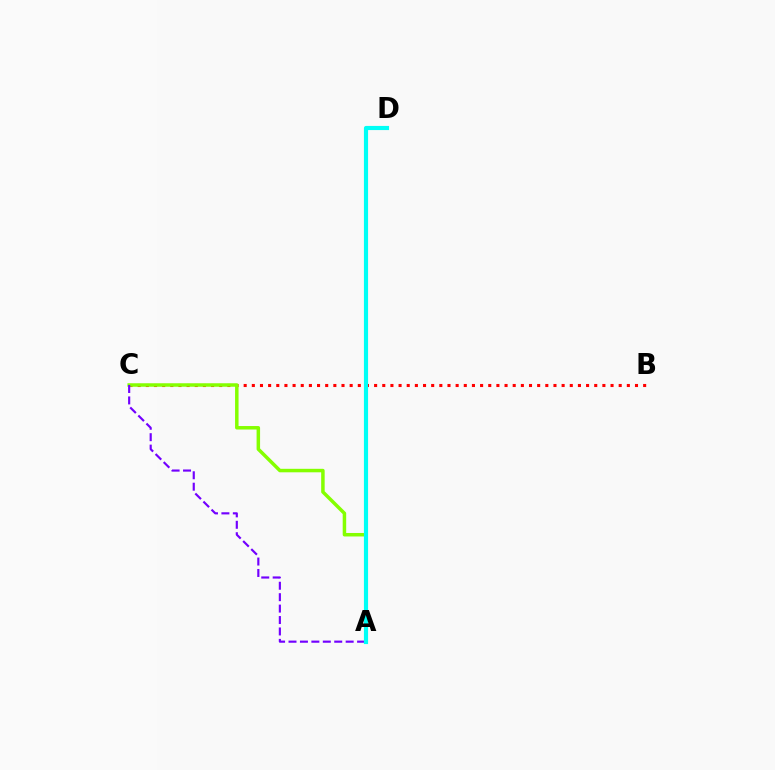{('B', 'C'): [{'color': '#ff0000', 'line_style': 'dotted', 'thickness': 2.22}], ('A', 'C'): [{'color': '#84ff00', 'line_style': 'solid', 'thickness': 2.51}, {'color': '#7200ff', 'line_style': 'dashed', 'thickness': 1.55}], ('A', 'D'): [{'color': '#00fff6', 'line_style': 'solid', 'thickness': 2.99}]}